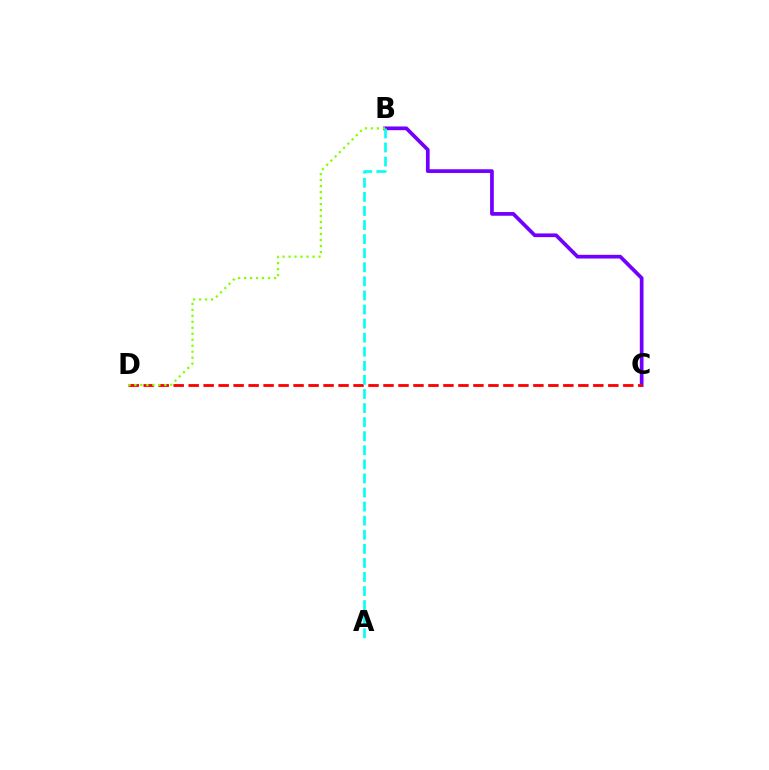{('B', 'C'): [{'color': '#7200ff', 'line_style': 'solid', 'thickness': 2.67}], ('C', 'D'): [{'color': '#ff0000', 'line_style': 'dashed', 'thickness': 2.04}], ('A', 'B'): [{'color': '#00fff6', 'line_style': 'dashed', 'thickness': 1.91}], ('B', 'D'): [{'color': '#84ff00', 'line_style': 'dotted', 'thickness': 1.63}]}